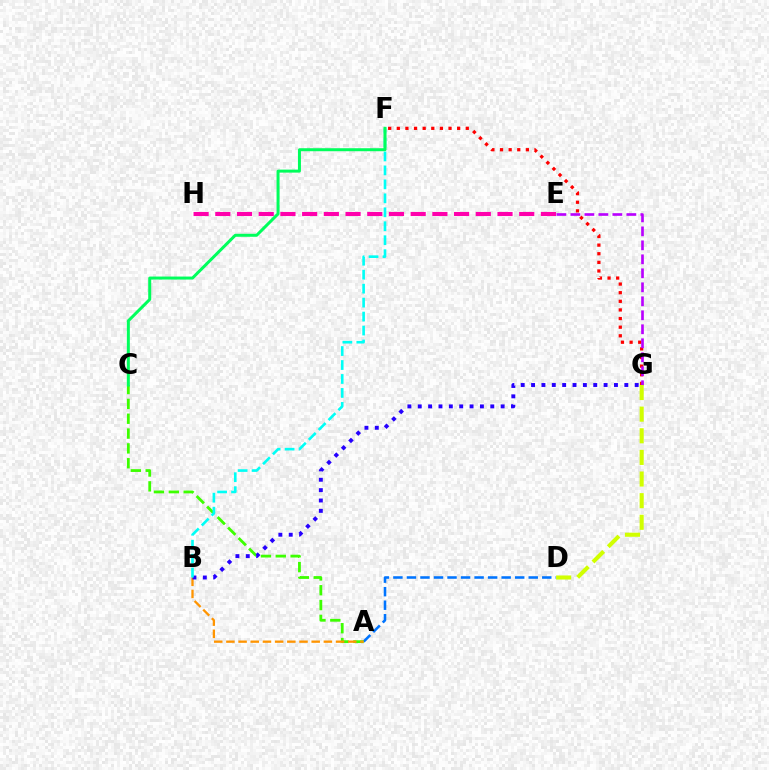{('F', 'G'): [{'color': '#ff0000', 'line_style': 'dotted', 'thickness': 2.34}], ('E', 'G'): [{'color': '#b900ff', 'line_style': 'dashed', 'thickness': 1.9}], ('A', 'D'): [{'color': '#0074ff', 'line_style': 'dashed', 'thickness': 1.84}], ('A', 'C'): [{'color': '#3dff00', 'line_style': 'dashed', 'thickness': 2.02}], ('A', 'B'): [{'color': '#ff9400', 'line_style': 'dashed', 'thickness': 1.66}], ('B', 'G'): [{'color': '#2500ff', 'line_style': 'dotted', 'thickness': 2.82}], ('B', 'F'): [{'color': '#00fff6', 'line_style': 'dashed', 'thickness': 1.9}], ('E', 'H'): [{'color': '#ff00ac', 'line_style': 'dashed', 'thickness': 2.95}], ('D', 'G'): [{'color': '#d1ff00', 'line_style': 'dashed', 'thickness': 2.94}], ('C', 'F'): [{'color': '#00ff5c', 'line_style': 'solid', 'thickness': 2.16}]}